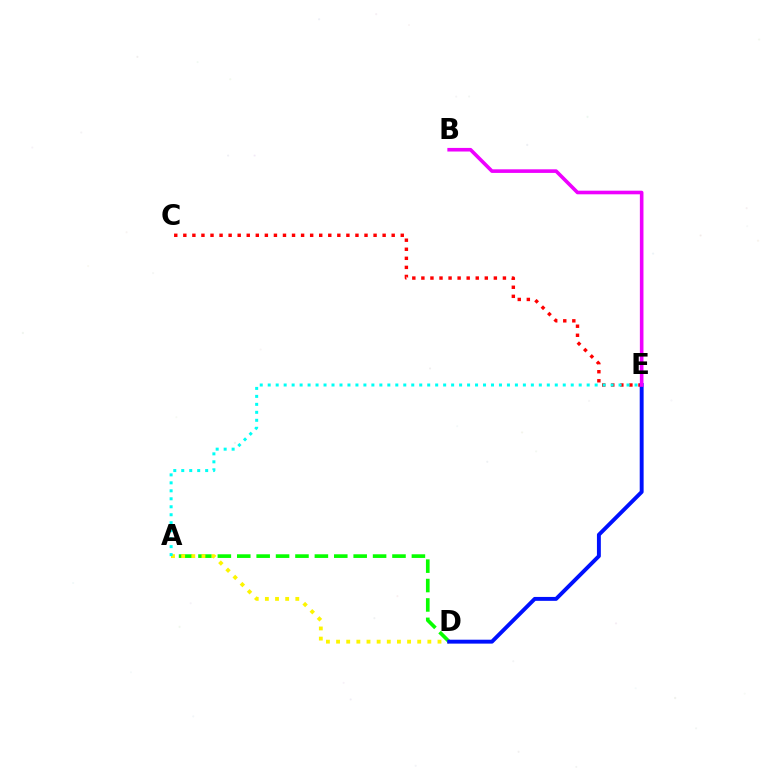{('C', 'E'): [{'color': '#ff0000', 'line_style': 'dotted', 'thickness': 2.46}], ('A', 'D'): [{'color': '#08ff00', 'line_style': 'dashed', 'thickness': 2.64}, {'color': '#fcf500', 'line_style': 'dotted', 'thickness': 2.76}], ('D', 'E'): [{'color': '#0010ff', 'line_style': 'solid', 'thickness': 2.81}], ('A', 'E'): [{'color': '#00fff6', 'line_style': 'dotted', 'thickness': 2.17}], ('B', 'E'): [{'color': '#ee00ff', 'line_style': 'solid', 'thickness': 2.6}]}